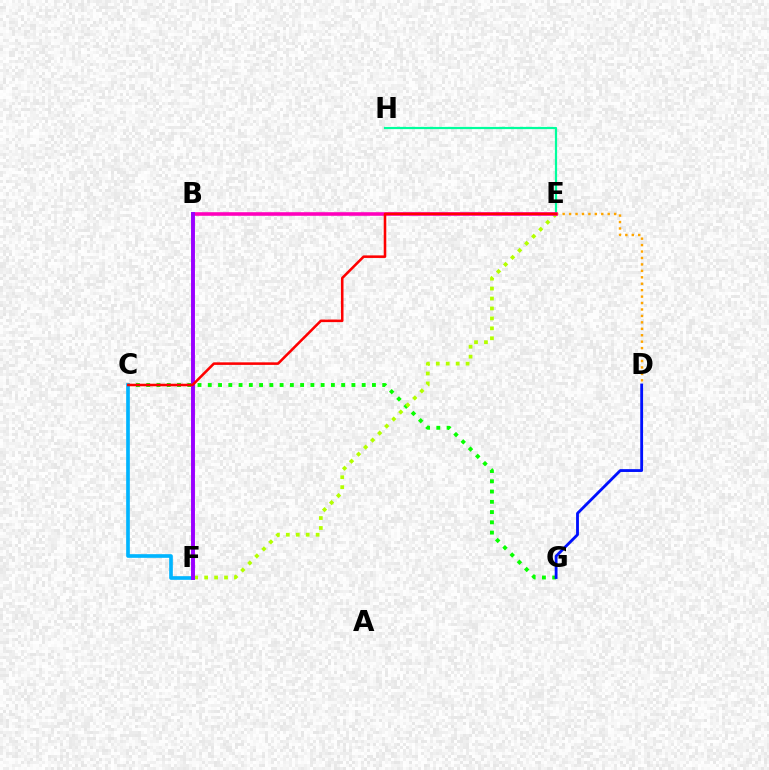{('C', 'G'): [{'color': '#08ff00', 'line_style': 'dotted', 'thickness': 2.79}], ('E', 'F'): [{'color': '#b3ff00', 'line_style': 'dotted', 'thickness': 2.7}], ('C', 'F'): [{'color': '#00b5ff', 'line_style': 'solid', 'thickness': 2.63}], ('D', 'G'): [{'color': '#0010ff', 'line_style': 'solid', 'thickness': 2.03}], ('D', 'E'): [{'color': '#ffa500', 'line_style': 'dotted', 'thickness': 1.75}], ('E', 'H'): [{'color': '#00ff9d', 'line_style': 'solid', 'thickness': 1.59}], ('B', 'E'): [{'color': '#ff00bd', 'line_style': 'solid', 'thickness': 2.57}], ('B', 'F'): [{'color': '#9b00ff', 'line_style': 'solid', 'thickness': 2.82}], ('C', 'E'): [{'color': '#ff0000', 'line_style': 'solid', 'thickness': 1.84}]}